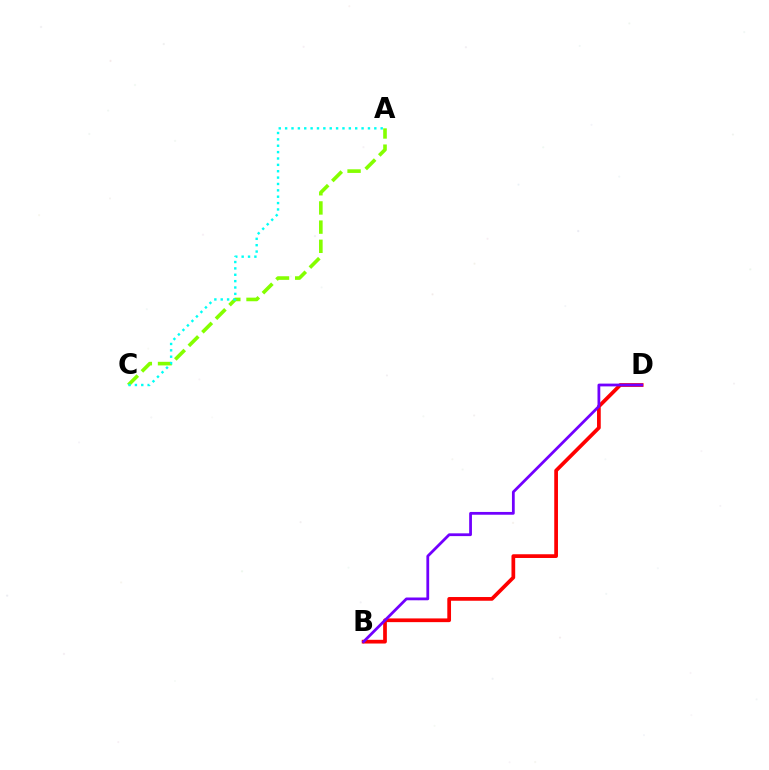{('A', 'C'): [{'color': '#84ff00', 'line_style': 'dashed', 'thickness': 2.61}, {'color': '#00fff6', 'line_style': 'dotted', 'thickness': 1.73}], ('B', 'D'): [{'color': '#ff0000', 'line_style': 'solid', 'thickness': 2.68}, {'color': '#7200ff', 'line_style': 'solid', 'thickness': 2.0}]}